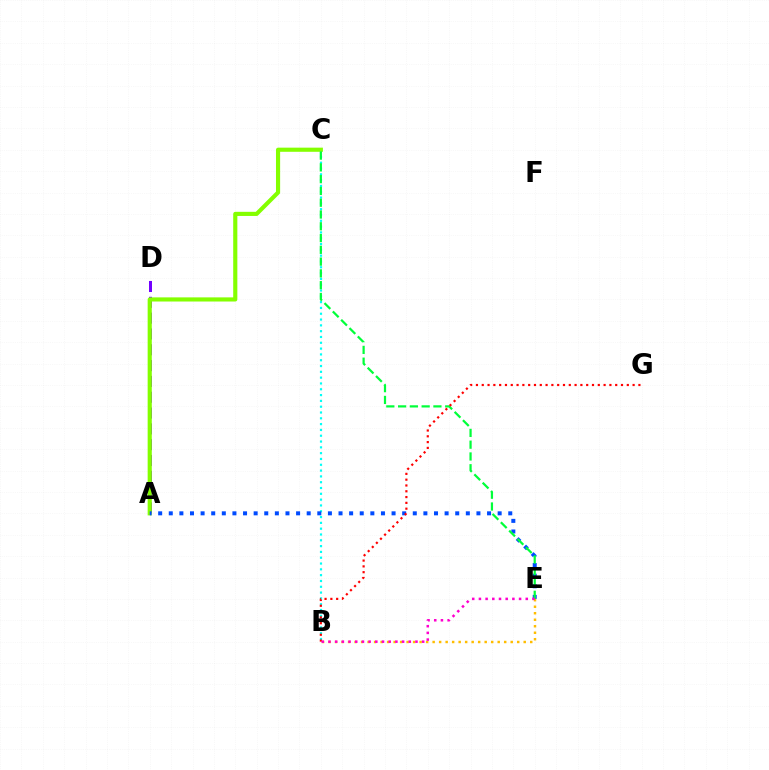{('A', 'D'): [{'color': '#7200ff', 'line_style': 'dashed', 'thickness': 2.15}], ('B', 'C'): [{'color': '#00fff6', 'line_style': 'dotted', 'thickness': 1.58}], ('A', 'C'): [{'color': '#84ff00', 'line_style': 'solid', 'thickness': 2.98}], ('B', 'E'): [{'color': '#ffbd00', 'line_style': 'dotted', 'thickness': 1.77}, {'color': '#ff00cf', 'line_style': 'dotted', 'thickness': 1.82}], ('A', 'E'): [{'color': '#004bff', 'line_style': 'dotted', 'thickness': 2.88}], ('C', 'E'): [{'color': '#00ff39', 'line_style': 'dashed', 'thickness': 1.6}], ('B', 'G'): [{'color': '#ff0000', 'line_style': 'dotted', 'thickness': 1.58}]}